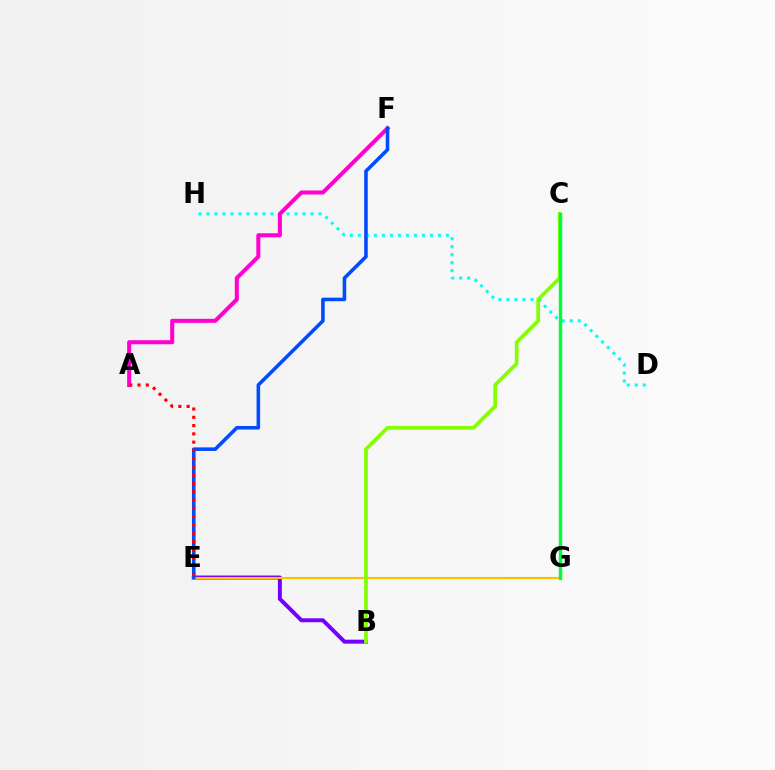{('B', 'E'): [{'color': '#7200ff', 'line_style': 'solid', 'thickness': 2.84}], ('E', 'G'): [{'color': '#ffbd00', 'line_style': 'solid', 'thickness': 1.54}], ('D', 'H'): [{'color': '#00fff6', 'line_style': 'dotted', 'thickness': 2.18}], ('B', 'C'): [{'color': '#84ff00', 'line_style': 'solid', 'thickness': 2.68}], ('A', 'F'): [{'color': '#ff00cf', 'line_style': 'solid', 'thickness': 2.91}], ('E', 'F'): [{'color': '#004bff', 'line_style': 'solid', 'thickness': 2.56}], ('A', 'E'): [{'color': '#ff0000', 'line_style': 'dotted', 'thickness': 2.25}], ('C', 'G'): [{'color': '#00ff39', 'line_style': 'solid', 'thickness': 2.45}]}